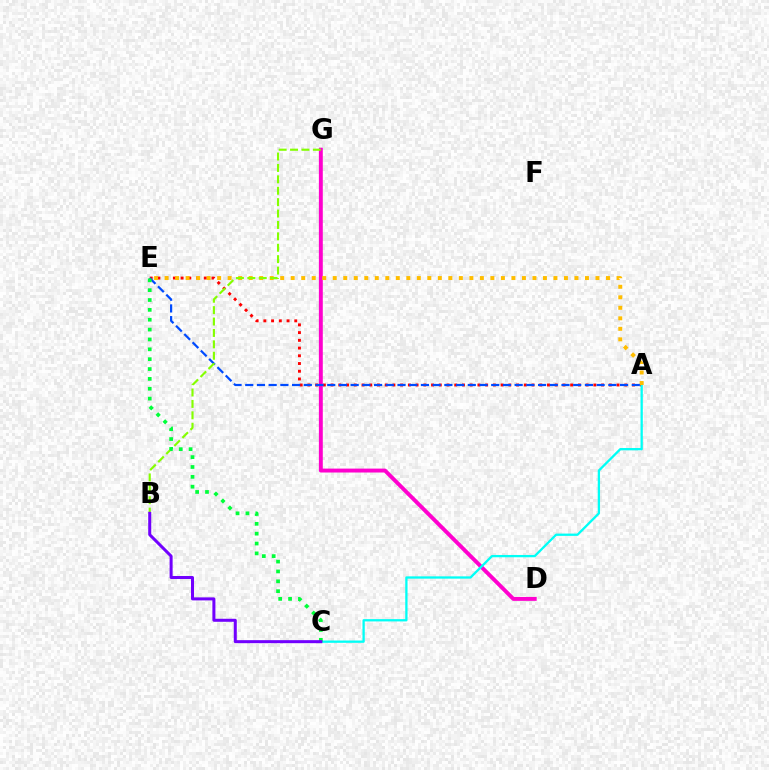{('A', 'E'): [{'color': '#ff0000', 'line_style': 'dotted', 'thickness': 2.1}, {'color': '#ffbd00', 'line_style': 'dotted', 'thickness': 2.86}, {'color': '#004bff', 'line_style': 'dashed', 'thickness': 1.59}], ('D', 'G'): [{'color': '#ff00cf', 'line_style': 'solid', 'thickness': 2.82}], ('A', 'C'): [{'color': '#00fff6', 'line_style': 'solid', 'thickness': 1.65}], ('B', 'G'): [{'color': '#84ff00', 'line_style': 'dashed', 'thickness': 1.55}], ('C', 'E'): [{'color': '#00ff39', 'line_style': 'dotted', 'thickness': 2.68}], ('B', 'C'): [{'color': '#7200ff', 'line_style': 'solid', 'thickness': 2.17}]}